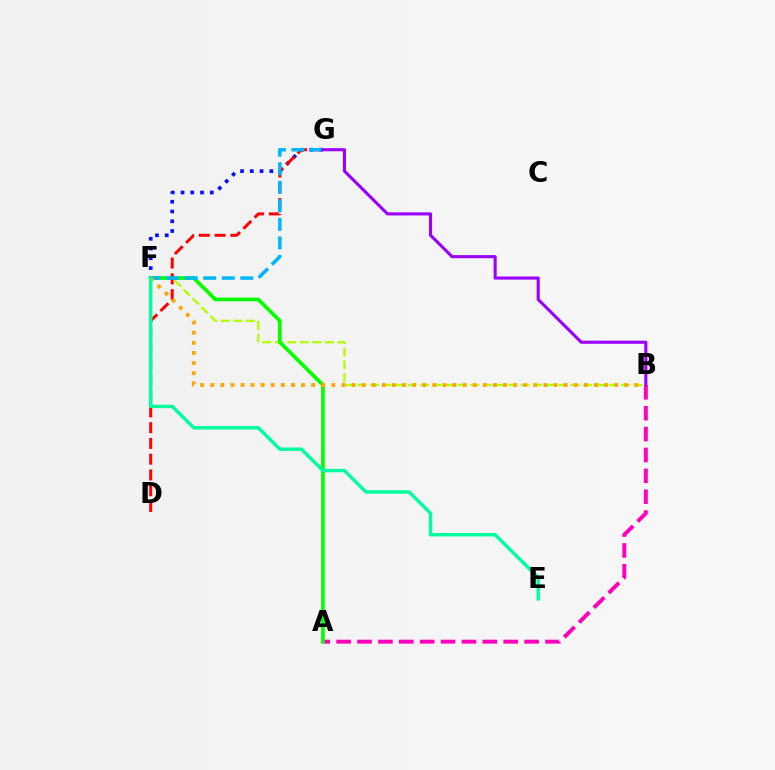{('A', 'B'): [{'color': '#ff00bd', 'line_style': 'dashed', 'thickness': 2.84}], ('F', 'G'): [{'color': '#0010ff', 'line_style': 'dotted', 'thickness': 2.65}, {'color': '#00b5ff', 'line_style': 'dashed', 'thickness': 2.52}], ('B', 'F'): [{'color': '#b3ff00', 'line_style': 'dashed', 'thickness': 1.7}, {'color': '#ffa500', 'line_style': 'dotted', 'thickness': 2.74}], ('A', 'F'): [{'color': '#08ff00', 'line_style': 'solid', 'thickness': 2.68}], ('D', 'G'): [{'color': '#ff0000', 'line_style': 'dashed', 'thickness': 2.14}], ('E', 'F'): [{'color': '#00ff9d', 'line_style': 'solid', 'thickness': 2.46}], ('B', 'G'): [{'color': '#9b00ff', 'line_style': 'solid', 'thickness': 2.23}]}